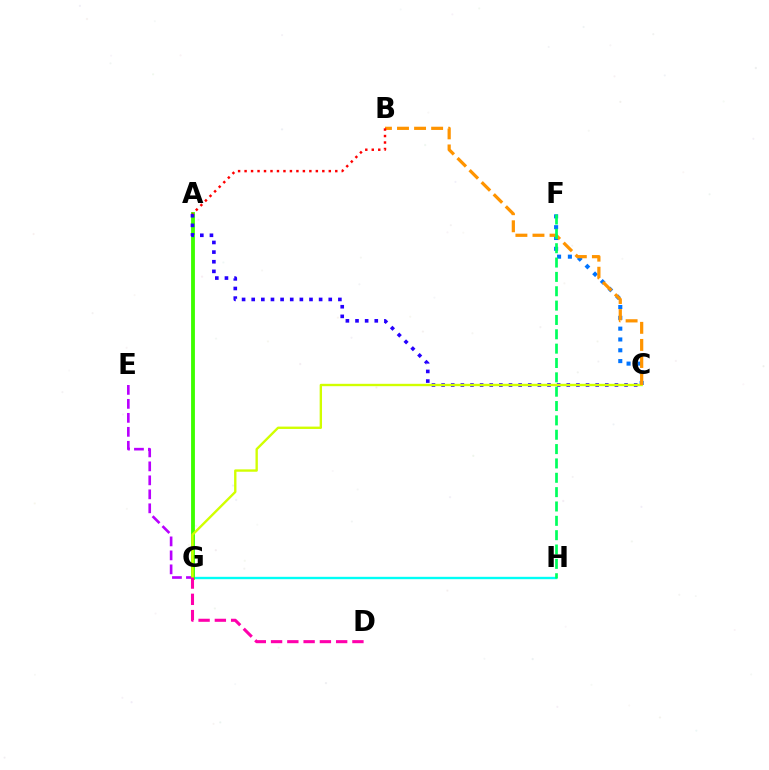{('E', 'G'): [{'color': '#b900ff', 'line_style': 'dashed', 'thickness': 1.9}], ('G', 'H'): [{'color': '#00fff6', 'line_style': 'solid', 'thickness': 1.7}], ('C', 'F'): [{'color': '#0074ff', 'line_style': 'dotted', 'thickness': 2.94}], ('A', 'G'): [{'color': '#3dff00', 'line_style': 'solid', 'thickness': 2.76}], ('A', 'C'): [{'color': '#2500ff', 'line_style': 'dotted', 'thickness': 2.62}], ('C', 'G'): [{'color': '#d1ff00', 'line_style': 'solid', 'thickness': 1.7}], ('B', 'C'): [{'color': '#ff9400', 'line_style': 'dashed', 'thickness': 2.32}], ('A', 'B'): [{'color': '#ff0000', 'line_style': 'dotted', 'thickness': 1.76}], ('D', 'G'): [{'color': '#ff00ac', 'line_style': 'dashed', 'thickness': 2.21}], ('F', 'H'): [{'color': '#00ff5c', 'line_style': 'dashed', 'thickness': 1.95}]}